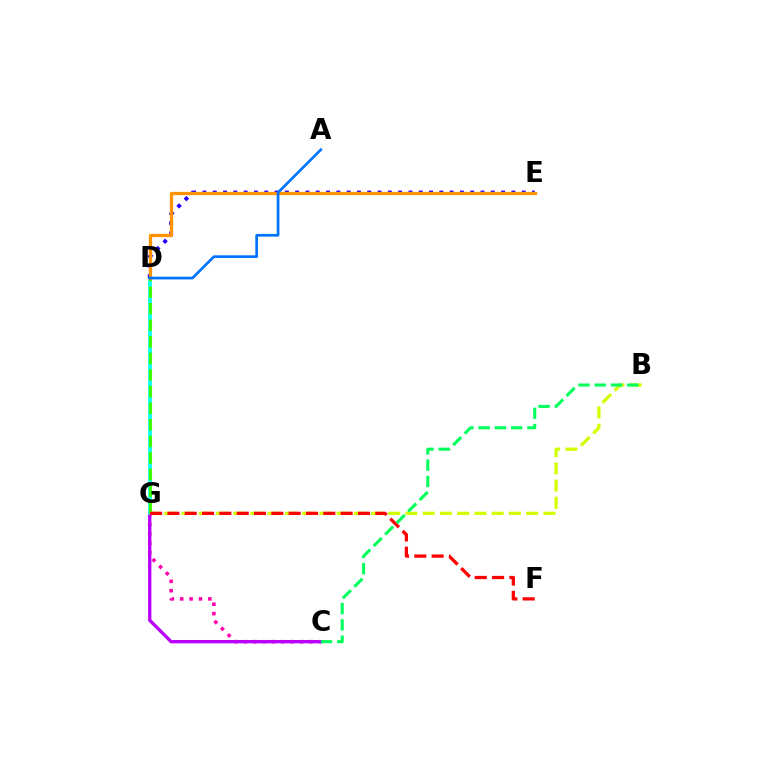{('C', 'G'): [{'color': '#ff00ac', 'line_style': 'dotted', 'thickness': 2.55}, {'color': '#b900ff', 'line_style': 'solid', 'thickness': 2.41}], ('D', 'G'): [{'color': '#00fff6', 'line_style': 'solid', 'thickness': 2.61}, {'color': '#3dff00', 'line_style': 'dashed', 'thickness': 2.25}], ('B', 'G'): [{'color': '#d1ff00', 'line_style': 'dashed', 'thickness': 2.34}], ('D', 'E'): [{'color': '#2500ff', 'line_style': 'dotted', 'thickness': 2.8}, {'color': '#ff9400', 'line_style': 'solid', 'thickness': 2.34}], ('F', 'G'): [{'color': '#ff0000', 'line_style': 'dashed', 'thickness': 2.35}], ('B', 'C'): [{'color': '#00ff5c', 'line_style': 'dashed', 'thickness': 2.21}], ('A', 'D'): [{'color': '#0074ff', 'line_style': 'solid', 'thickness': 1.96}]}